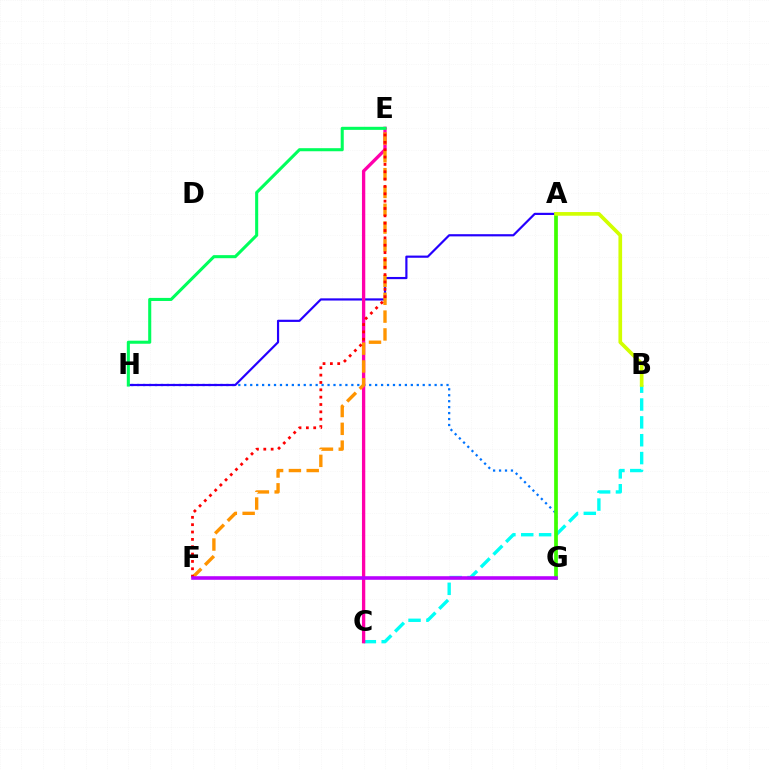{('B', 'C'): [{'color': '#00fff6', 'line_style': 'dashed', 'thickness': 2.43}], ('G', 'H'): [{'color': '#0074ff', 'line_style': 'dotted', 'thickness': 1.62}], ('A', 'H'): [{'color': '#2500ff', 'line_style': 'solid', 'thickness': 1.57}], ('C', 'E'): [{'color': '#ff00ac', 'line_style': 'solid', 'thickness': 2.39}], ('E', 'F'): [{'color': '#ff9400', 'line_style': 'dashed', 'thickness': 2.42}, {'color': '#ff0000', 'line_style': 'dotted', 'thickness': 2.0}], ('A', 'G'): [{'color': '#3dff00', 'line_style': 'solid', 'thickness': 2.68}], ('A', 'B'): [{'color': '#d1ff00', 'line_style': 'solid', 'thickness': 2.64}], ('F', 'G'): [{'color': '#b900ff', 'line_style': 'solid', 'thickness': 2.58}], ('E', 'H'): [{'color': '#00ff5c', 'line_style': 'solid', 'thickness': 2.21}]}